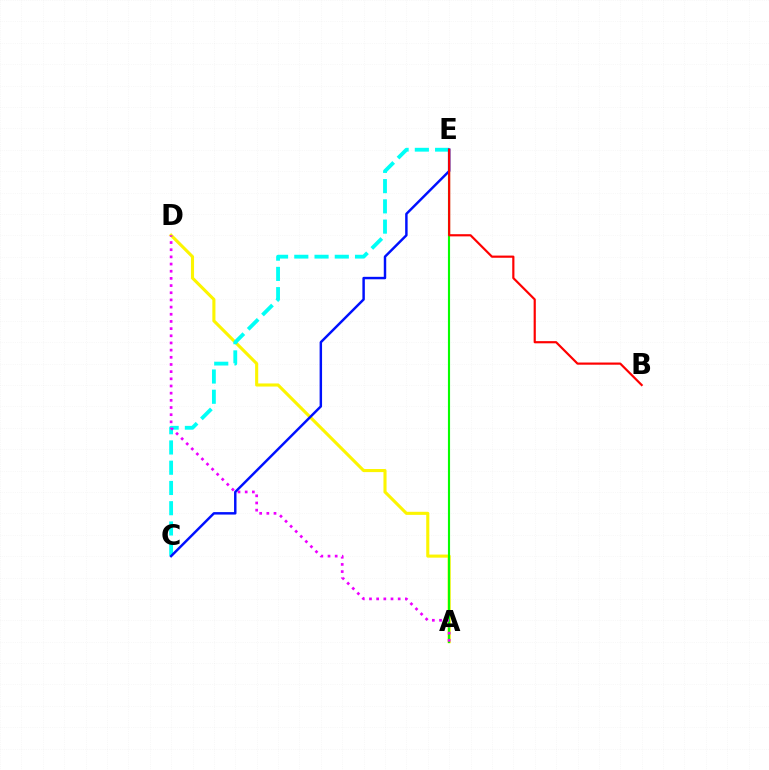{('A', 'D'): [{'color': '#fcf500', 'line_style': 'solid', 'thickness': 2.23}, {'color': '#ee00ff', 'line_style': 'dotted', 'thickness': 1.95}], ('C', 'E'): [{'color': '#00fff6', 'line_style': 'dashed', 'thickness': 2.75}, {'color': '#0010ff', 'line_style': 'solid', 'thickness': 1.77}], ('A', 'E'): [{'color': '#08ff00', 'line_style': 'solid', 'thickness': 1.54}], ('B', 'E'): [{'color': '#ff0000', 'line_style': 'solid', 'thickness': 1.57}]}